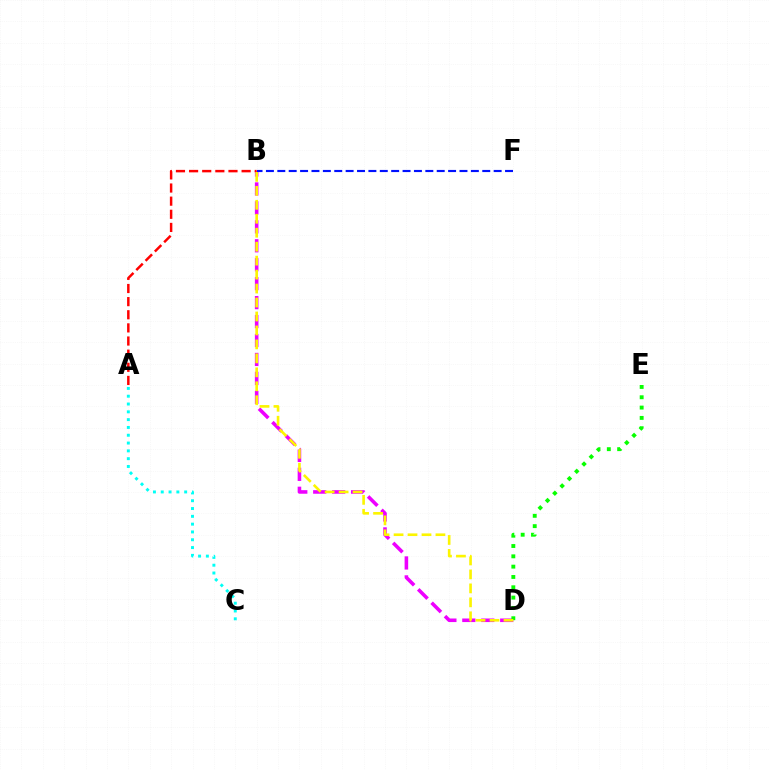{('B', 'D'): [{'color': '#ee00ff', 'line_style': 'dashed', 'thickness': 2.57}, {'color': '#fcf500', 'line_style': 'dashed', 'thickness': 1.9}], ('A', 'B'): [{'color': '#ff0000', 'line_style': 'dashed', 'thickness': 1.78}], ('D', 'E'): [{'color': '#08ff00', 'line_style': 'dotted', 'thickness': 2.8}], ('A', 'C'): [{'color': '#00fff6', 'line_style': 'dotted', 'thickness': 2.12}], ('B', 'F'): [{'color': '#0010ff', 'line_style': 'dashed', 'thickness': 1.55}]}